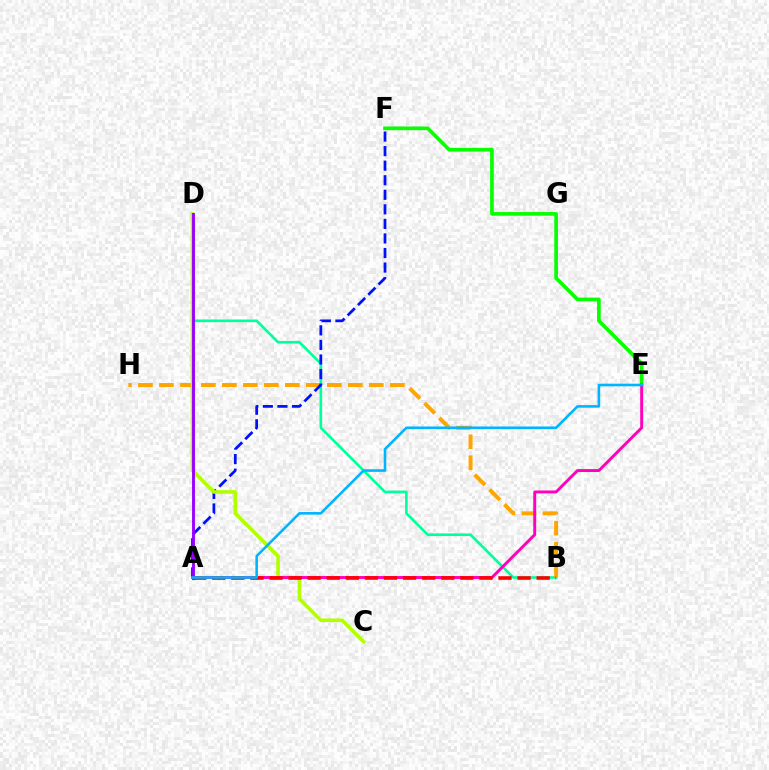{('E', 'F'): [{'color': '#08ff00', 'line_style': 'solid', 'thickness': 2.64}], ('B', 'D'): [{'color': '#00ff9d', 'line_style': 'solid', 'thickness': 1.9}], ('B', 'H'): [{'color': '#ffa500', 'line_style': 'dashed', 'thickness': 2.85}], ('A', 'F'): [{'color': '#0010ff', 'line_style': 'dashed', 'thickness': 1.98}], ('C', 'D'): [{'color': '#b3ff00', 'line_style': 'solid', 'thickness': 2.6}], ('A', 'E'): [{'color': '#ff00bd', 'line_style': 'solid', 'thickness': 2.11}, {'color': '#00b5ff', 'line_style': 'solid', 'thickness': 1.87}], ('A', 'D'): [{'color': '#9b00ff', 'line_style': 'solid', 'thickness': 2.07}], ('A', 'B'): [{'color': '#ff0000', 'line_style': 'dashed', 'thickness': 2.59}]}